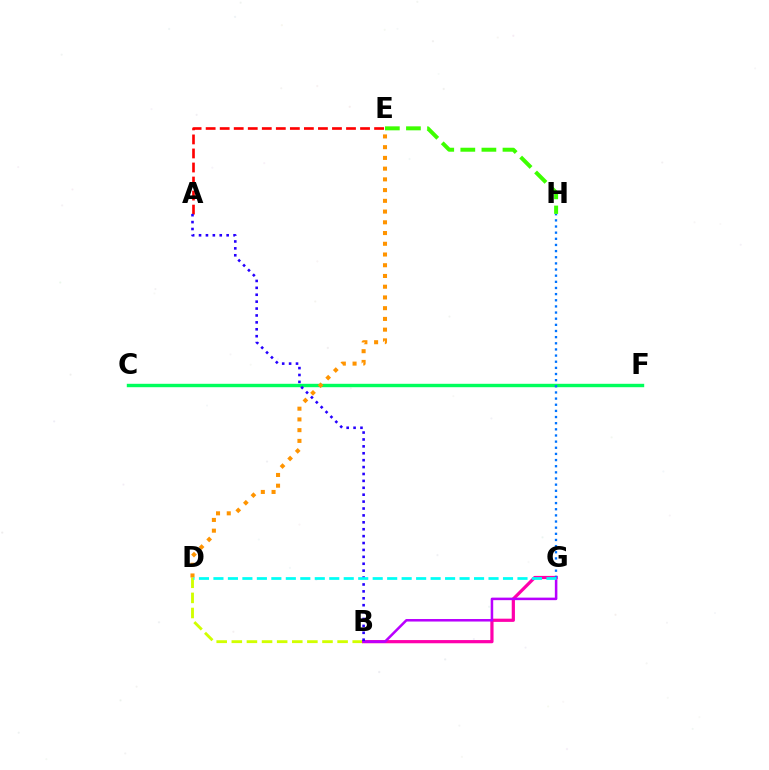{('C', 'F'): [{'color': '#00ff5c', 'line_style': 'solid', 'thickness': 2.45}], ('B', 'D'): [{'color': '#d1ff00', 'line_style': 'dashed', 'thickness': 2.05}], ('E', 'H'): [{'color': '#3dff00', 'line_style': 'dashed', 'thickness': 2.86}], ('A', 'E'): [{'color': '#ff0000', 'line_style': 'dashed', 'thickness': 1.91}], ('D', 'E'): [{'color': '#ff9400', 'line_style': 'dotted', 'thickness': 2.92}], ('B', 'G'): [{'color': '#ff00ac', 'line_style': 'solid', 'thickness': 2.31}, {'color': '#b900ff', 'line_style': 'solid', 'thickness': 1.82}], ('G', 'H'): [{'color': '#0074ff', 'line_style': 'dotted', 'thickness': 1.67}], ('A', 'B'): [{'color': '#2500ff', 'line_style': 'dotted', 'thickness': 1.88}], ('D', 'G'): [{'color': '#00fff6', 'line_style': 'dashed', 'thickness': 1.97}]}